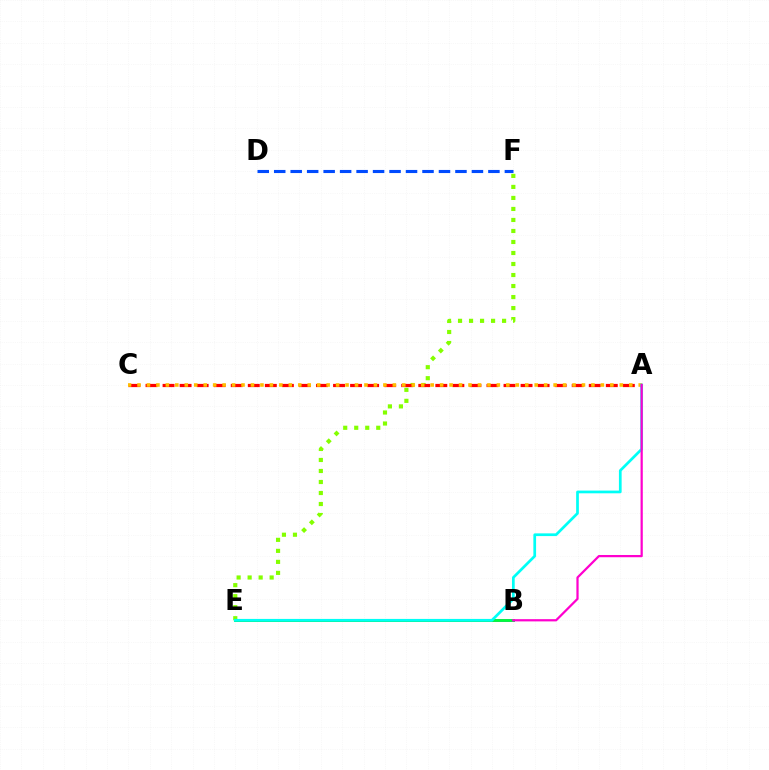{('B', 'E'): [{'color': '#7200ff', 'line_style': 'solid', 'thickness': 1.95}, {'color': '#00ff39', 'line_style': 'solid', 'thickness': 2.02}], ('E', 'F'): [{'color': '#84ff00', 'line_style': 'dotted', 'thickness': 2.99}], ('A', 'C'): [{'color': '#ff0000', 'line_style': 'dashed', 'thickness': 2.32}, {'color': '#ffbd00', 'line_style': 'dotted', 'thickness': 2.57}], ('D', 'F'): [{'color': '#004bff', 'line_style': 'dashed', 'thickness': 2.24}], ('A', 'E'): [{'color': '#00fff6', 'line_style': 'solid', 'thickness': 1.96}], ('A', 'B'): [{'color': '#ff00cf', 'line_style': 'solid', 'thickness': 1.61}]}